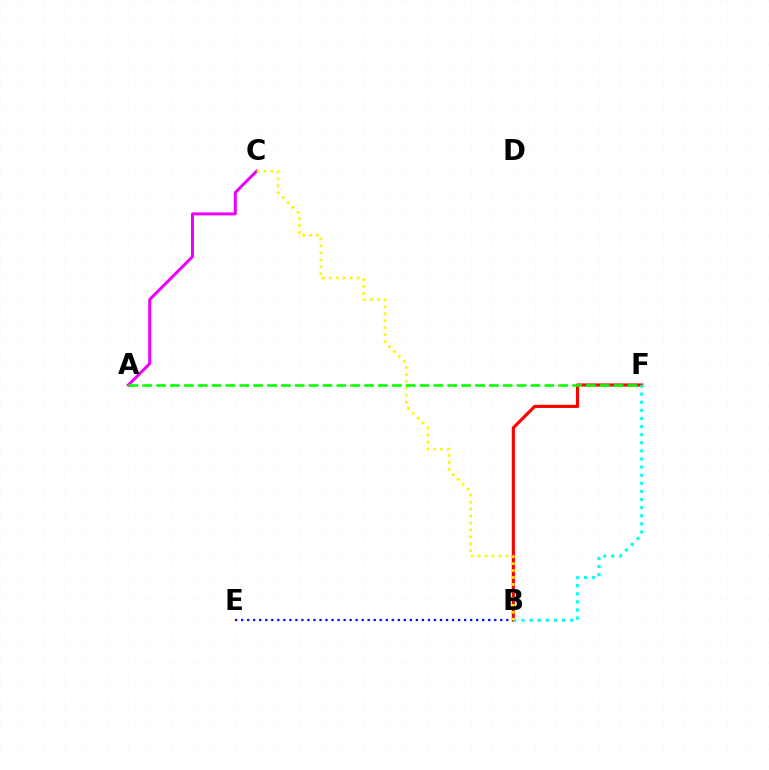{('A', 'C'): [{'color': '#ee00ff', 'line_style': 'solid', 'thickness': 2.15}], ('B', 'E'): [{'color': '#0010ff', 'line_style': 'dotted', 'thickness': 1.64}], ('B', 'F'): [{'color': '#ff0000', 'line_style': 'solid', 'thickness': 2.25}, {'color': '#00fff6', 'line_style': 'dotted', 'thickness': 2.2}], ('A', 'F'): [{'color': '#08ff00', 'line_style': 'dashed', 'thickness': 1.88}], ('B', 'C'): [{'color': '#fcf500', 'line_style': 'dotted', 'thickness': 1.89}]}